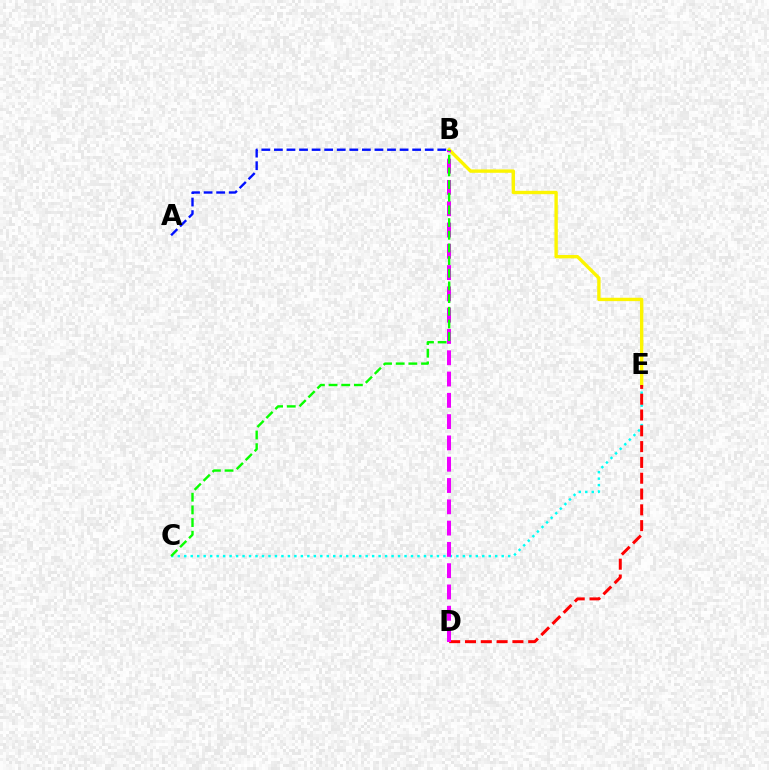{('B', 'E'): [{'color': '#fcf500', 'line_style': 'solid', 'thickness': 2.43}], ('C', 'E'): [{'color': '#00fff6', 'line_style': 'dotted', 'thickness': 1.76}], ('A', 'B'): [{'color': '#0010ff', 'line_style': 'dashed', 'thickness': 1.71}], ('D', 'E'): [{'color': '#ff0000', 'line_style': 'dashed', 'thickness': 2.15}], ('B', 'D'): [{'color': '#ee00ff', 'line_style': 'dashed', 'thickness': 2.89}], ('B', 'C'): [{'color': '#08ff00', 'line_style': 'dashed', 'thickness': 1.72}]}